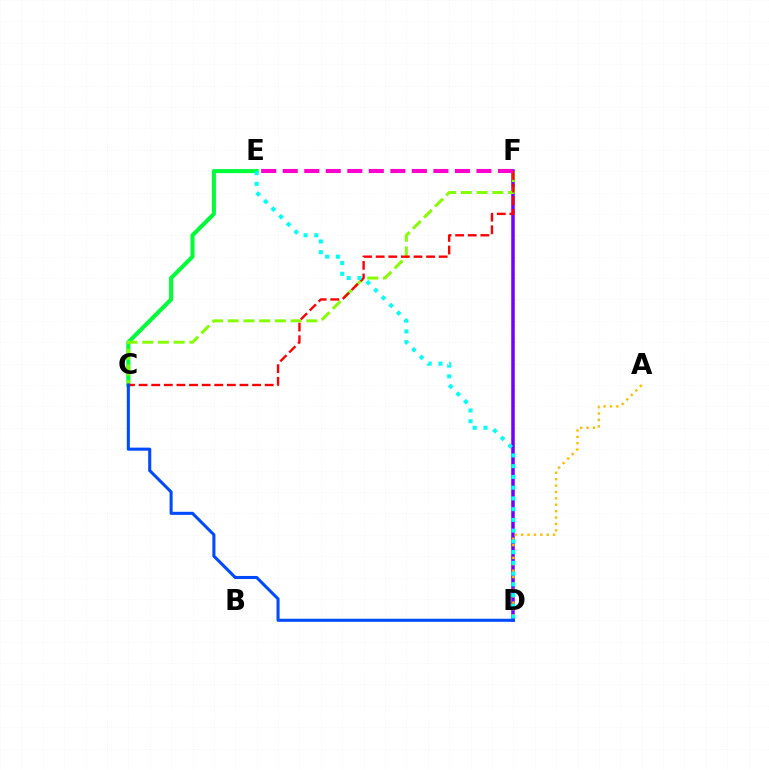{('C', 'E'): [{'color': '#00ff39', 'line_style': 'solid', 'thickness': 2.94}], ('D', 'F'): [{'color': '#7200ff', 'line_style': 'solid', 'thickness': 2.53}], ('C', 'F'): [{'color': '#84ff00', 'line_style': 'dashed', 'thickness': 2.14}, {'color': '#ff0000', 'line_style': 'dashed', 'thickness': 1.71}], ('A', 'D'): [{'color': '#ffbd00', 'line_style': 'dotted', 'thickness': 1.74}], ('D', 'E'): [{'color': '#00fff6', 'line_style': 'dotted', 'thickness': 2.92}], ('C', 'D'): [{'color': '#004bff', 'line_style': 'solid', 'thickness': 2.2}], ('E', 'F'): [{'color': '#ff00cf', 'line_style': 'dashed', 'thickness': 2.92}]}